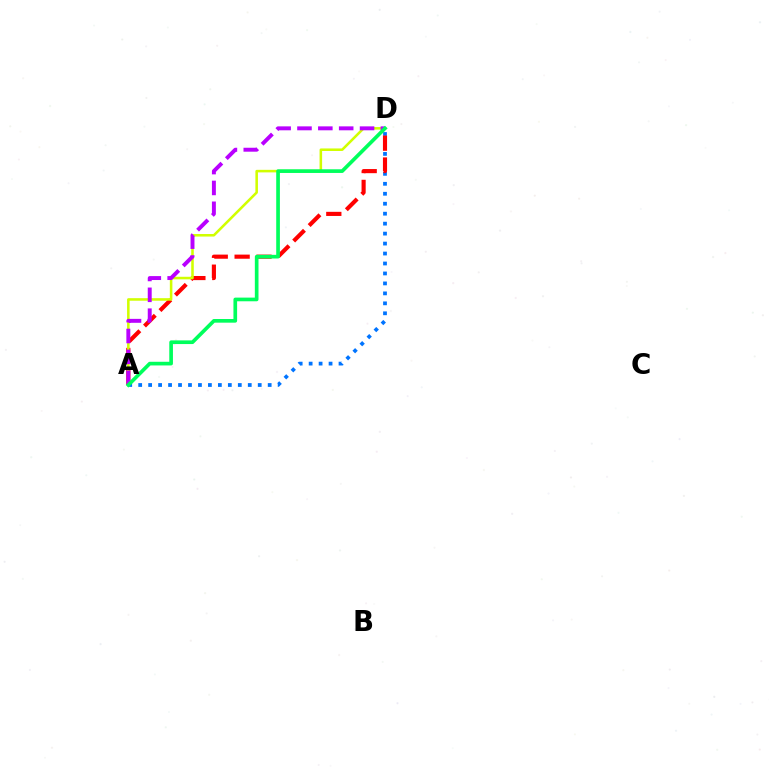{('A', 'D'): [{'color': '#0074ff', 'line_style': 'dotted', 'thickness': 2.71}, {'color': '#ff0000', 'line_style': 'dashed', 'thickness': 2.97}, {'color': '#d1ff00', 'line_style': 'solid', 'thickness': 1.84}, {'color': '#b900ff', 'line_style': 'dashed', 'thickness': 2.83}, {'color': '#00ff5c', 'line_style': 'solid', 'thickness': 2.64}]}